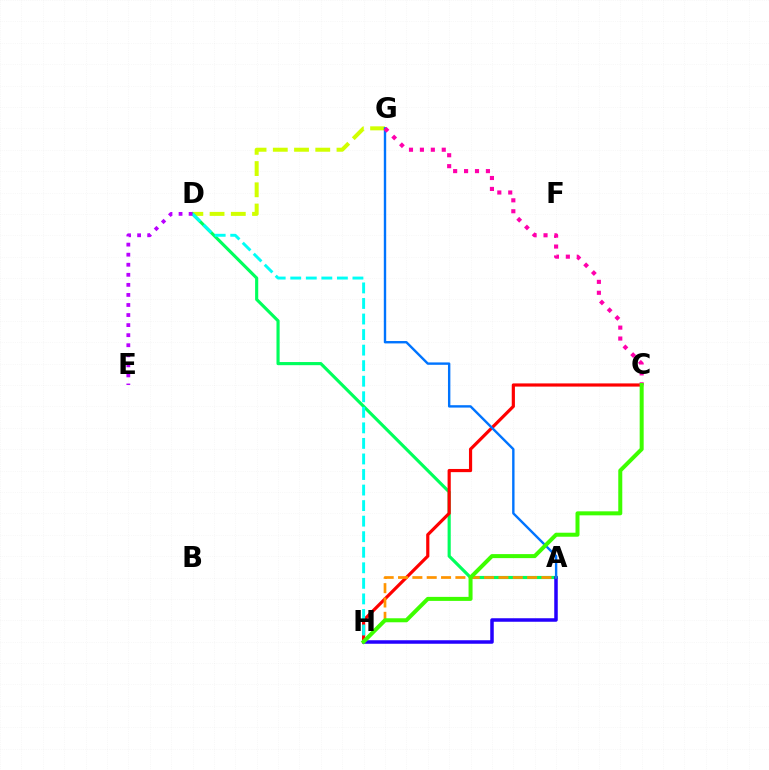{('D', 'G'): [{'color': '#d1ff00', 'line_style': 'dashed', 'thickness': 2.88}], ('A', 'D'): [{'color': '#00ff5c', 'line_style': 'solid', 'thickness': 2.26}], ('C', 'H'): [{'color': '#ff0000', 'line_style': 'solid', 'thickness': 2.29}, {'color': '#3dff00', 'line_style': 'solid', 'thickness': 2.89}], ('D', 'H'): [{'color': '#00fff6', 'line_style': 'dashed', 'thickness': 2.11}], ('A', 'H'): [{'color': '#2500ff', 'line_style': 'solid', 'thickness': 2.53}, {'color': '#ff9400', 'line_style': 'dashed', 'thickness': 1.95}], ('A', 'G'): [{'color': '#0074ff', 'line_style': 'solid', 'thickness': 1.72}], ('D', 'E'): [{'color': '#b900ff', 'line_style': 'dotted', 'thickness': 2.73}], ('C', 'G'): [{'color': '#ff00ac', 'line_style': 'dotted', 'thickness': 2.97}]}